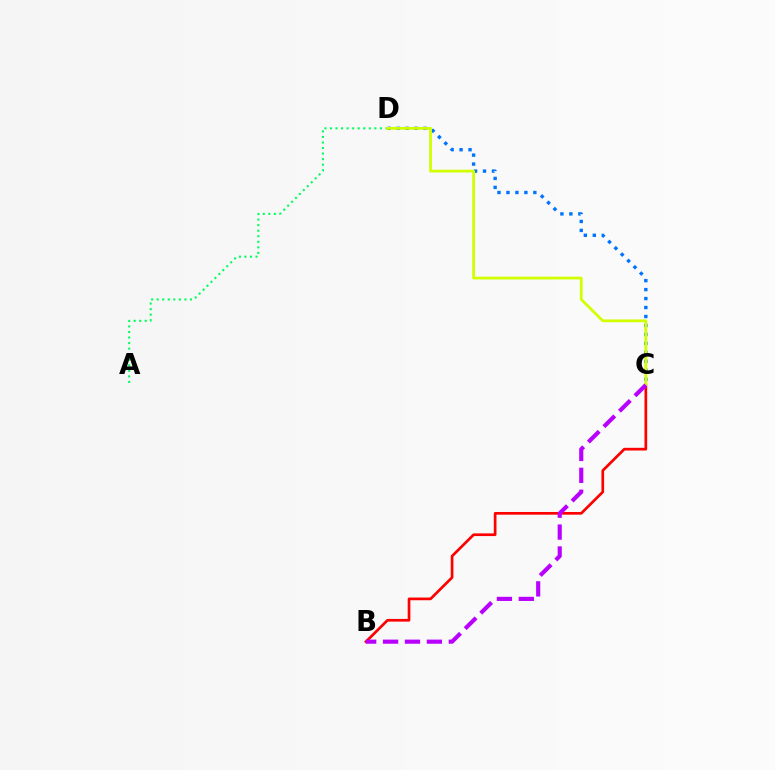{('B', 'C'): [{'color': '#ff0000', 'line_style': 'solid', 'thickness': 1.94}, {'color': '#b900ff', 'line_style': 'dashed', 'thickness': 2.98}], ('C', 'D'): [{'color': '#0074ff', 'line_style': 'dotted', 'thickness': 2.44}, {'color': '#d1ff00', 'line_style': 'solid', 'thickness': 2.0}], ('A', 'D'): [{'color': '#00ff5c', 'line_style': 'dotted', 'thickness': 1.51}]}